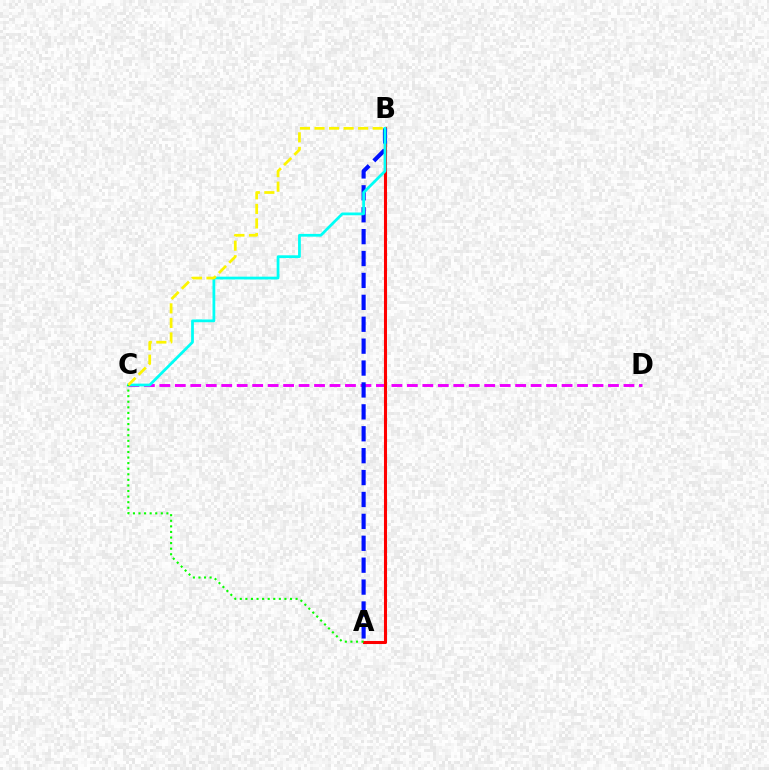{('C', 'D'): [{'color': '#ee00ff', 'line_style': 'dashed', 'thickness': 2.1}], ('A', 'B'): [{'color': '#ff0000', 'line_style': 'solid', 'thickness': 2.21}, {'color': '#0010ff', 'line_style': 'dashed', 'thickness': 2.98}], ('B', 'C'): [{'color': '#00fff6', 'line_style': 'solid', 'thickness': 1.99}, {'color': '#fcf500', 'line_style': 'dashed', 'thickness': 1.98}], ('A', 'C'): [{'color': '#08ff00', 'line_style': 'dotted', 'thickness': 1.52}]}